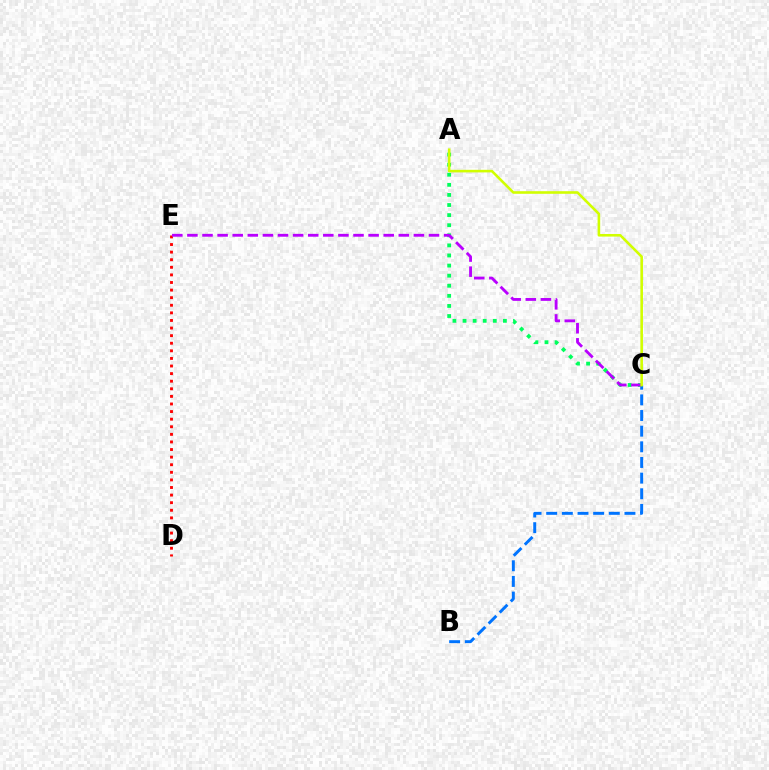{('D', 'E'): [{'color': '#ff0000', 'line_style': 'dotted', 'thickness': 2.06}], ('B', 'C'): [{'color': '#0074ff', 'line_style': 'dashed', 'thickness': 2.13}], ('A', 'C'): [{'color': '#00ff5c', 'line_style': 'dotted', 'thickness': 2.74}, {'color': '#d1ff00', 'line_style': 'solid', 'thickness': 1.87}], ('C', 'E'): [{'color': '#b900ff', 'line_style': 'dashed', 'thickness': 2.05}]}